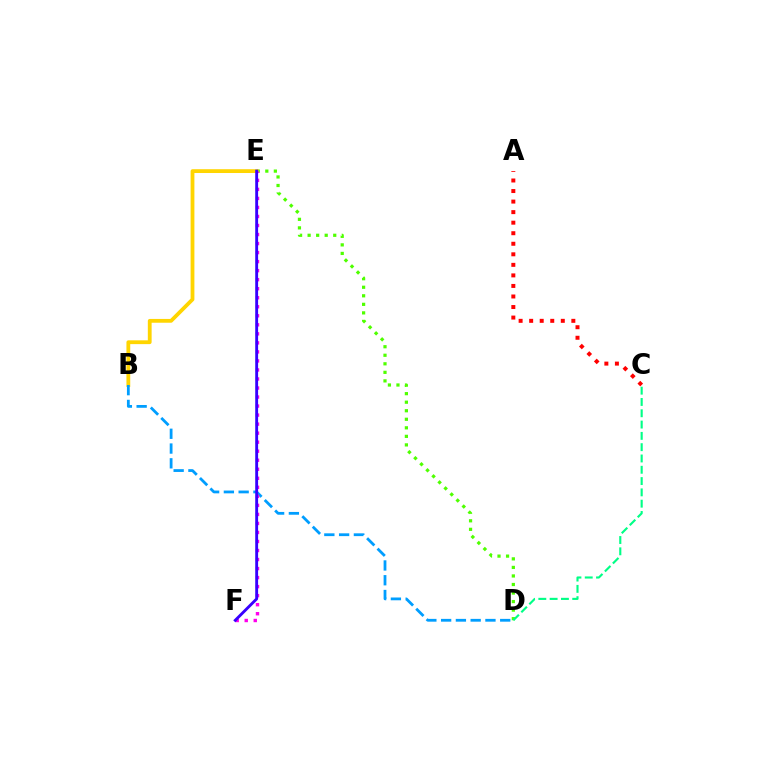{('D', 'E'): [{'color': '#4fff00', 'line_style': 'dotted', 'thickness': 2.32}], ('B', 'E'): [{'color': '#ffd500', 'line_style': 'solid', 'thickness': 2.74}], ('B', 'D'): [{'color': '#009eff', 'line_style': 'dashed', 'thickness': 2.01}], ('E', 'F'): [{'color': '#ff00ed', 'line_style': 'dotted', 'thickness': 2.45}, {'color': '#3700ff', 'line_style': 'solid', 'thickness': 2.07}], ('C', 'D'): [{'color': '#00ff86', 'line_style': 'dashed', 'thickness': 1.54}], ('A', 'C'): [{'color': '#ff0000', 'line_style': 'dotted', 'thickness': 2.86}]}